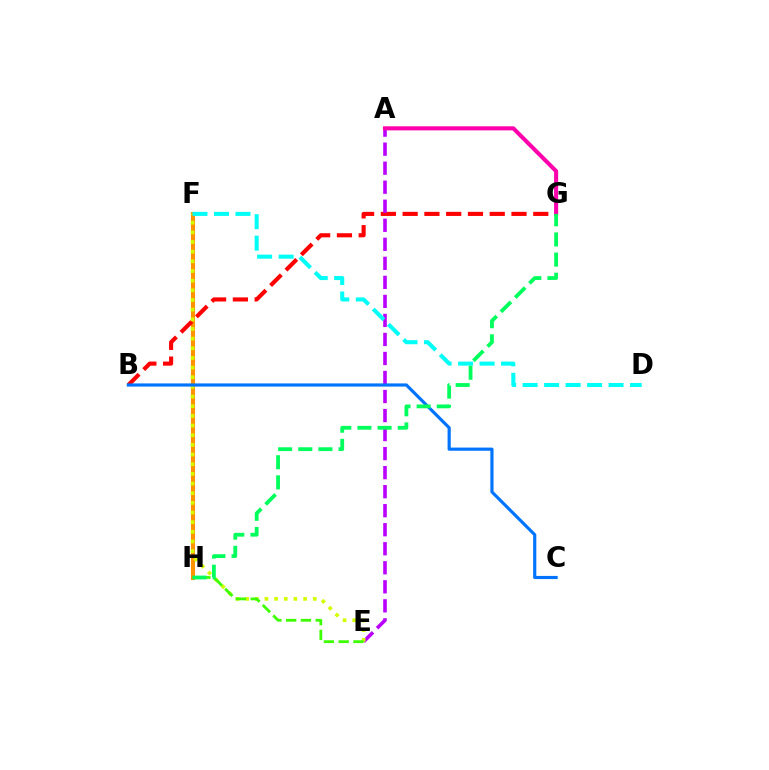{('F', 'H'): [{'color': '#2500ff', 'line_style': 'solid', 'thickness': 2.76}, {'color': '#ff9400', 'line_style': 'solid', 'thickness': 2.95}], ('B', 'G'): [{'color': '#ff0000', 'line_style': 'dashed', 'thickness': 2.96}], ('A', 'E'): [{'color': '#b900ff', 'line_style': 'dashed', 'thickness': 2.58}], ('E', 'F'): [{'color': '#d1ff00', 'line_style': 'dotted', 'thickness': 2.62}], ('A', 'G'): [{'color': '#ff00ac', 'line_style': 'solid', 'thickness': 2.93}], ('B', 'C'): [{'color': '#0074ff', 'line_style': 'solid', 'thickness': 2.28}], ('D', 'F'): [{'color': '#00fff6', 'line_style': 'dashed', 'thickness': 2.92}], ('E', 'H'): [{'color': '#3dff00', 'line_style': 'dashed', 'thickness': 2.01}], ('G', 'H'): [{'color': '#00ff5c', 'line_style': 'dashed', 'thickness': 2.74}]}